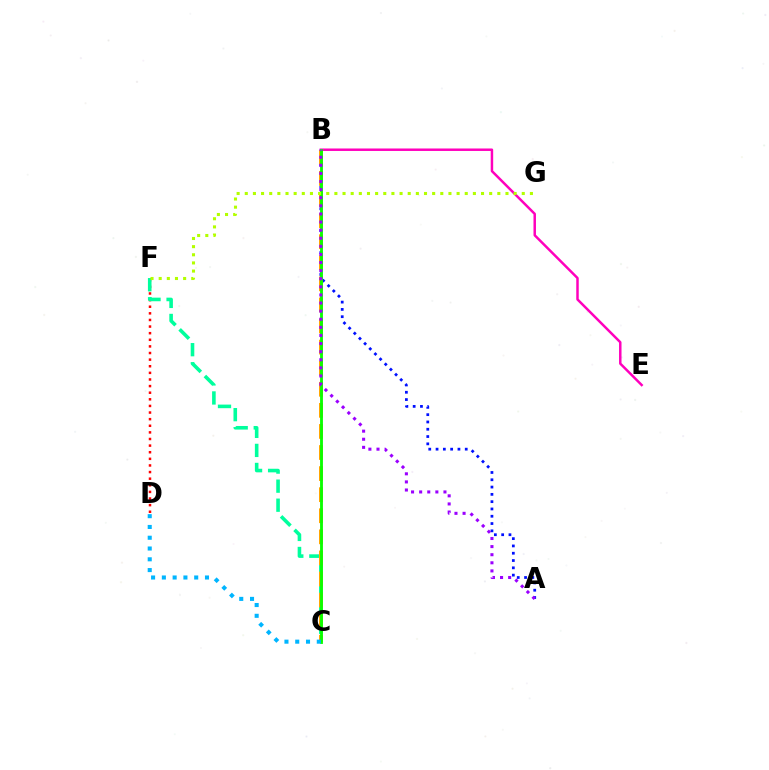{('A', 'B'): [{'color': '#0010ff', 'line_style': 'dotted', 'thickness': 1.98}, {'color': '#9b00ff', 'line_style': 'dotted', 'thickness': 2.2}], ('B', 'E'): [{'color': '#ff00bd', 'line_style': 'solid', 'thickness': 1.78}], ('D', 'F'): [{'color': '#ff0000', 'line_style': 'dotted', 'thickness': 1.8}], ('C', 'F'): [{'color': '#00ff9d', 'line_style': 'dashed', 'thickness': 2.59}], ('B', 'C'): [{'color': '#ffa500', 'line_style': 'dashed', 'thickness': 2.86}, {'color': '#08ff00', 'line_style': 'solid', 'thickness': 2.05}], ('F', 'G'): [{'color': '#b3ff00', 'line_style': 'dotted', 'thickness': 2.21}], ('C', 'D'): [{'color': '#00b5ff', 'line_style': 'dotted', 'thickness': 2.93}]}